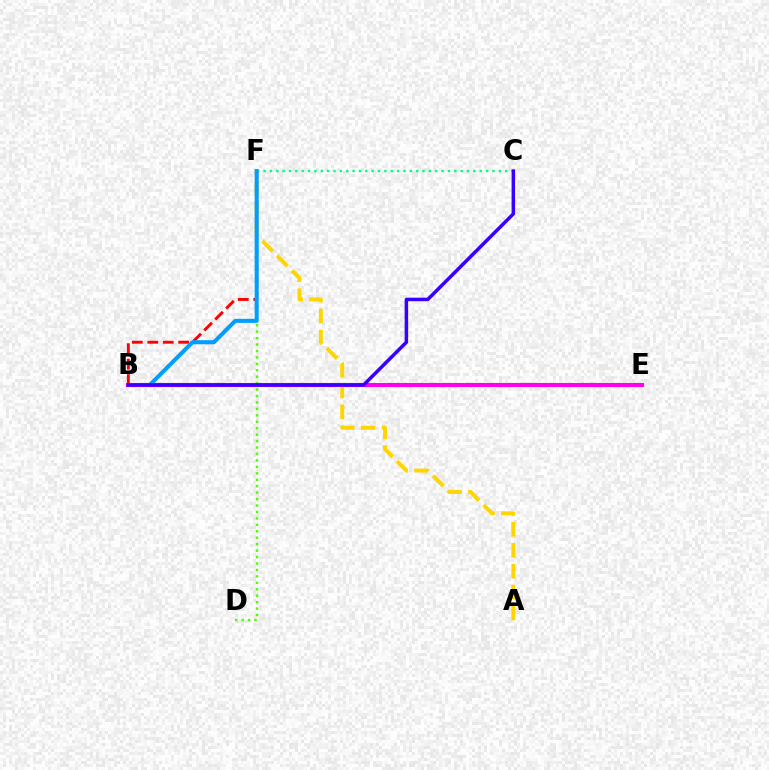{('B', 'F'): [{'color': '#ff0000', 'line_style': 'dashed', 'thickness': 2.1}, {'color': '#009eff', 'line_style': 'solid', 'thickness': 2.92}], ('A', 'F'): [{'color': '#ffd500', 'line_style': 'dashed', 'thickness': 2.84}], ('C', 'F'): [{'color': '#00ff86', 'line_style': 'dotted', 'thickness': 1.73}], ('D', 'F'): [{'color': '#4fff00', 'line_style': 'dotted', 'thickness': 1.75}], ('B', 'E'): [{'color': '#ff00ed', 'line_style': 'solid', 'thickness': 2.94}], ('B', 'C'): [{'color': '#3700ff', 'line_style': 'solid', 'thickness': 2.52}]}